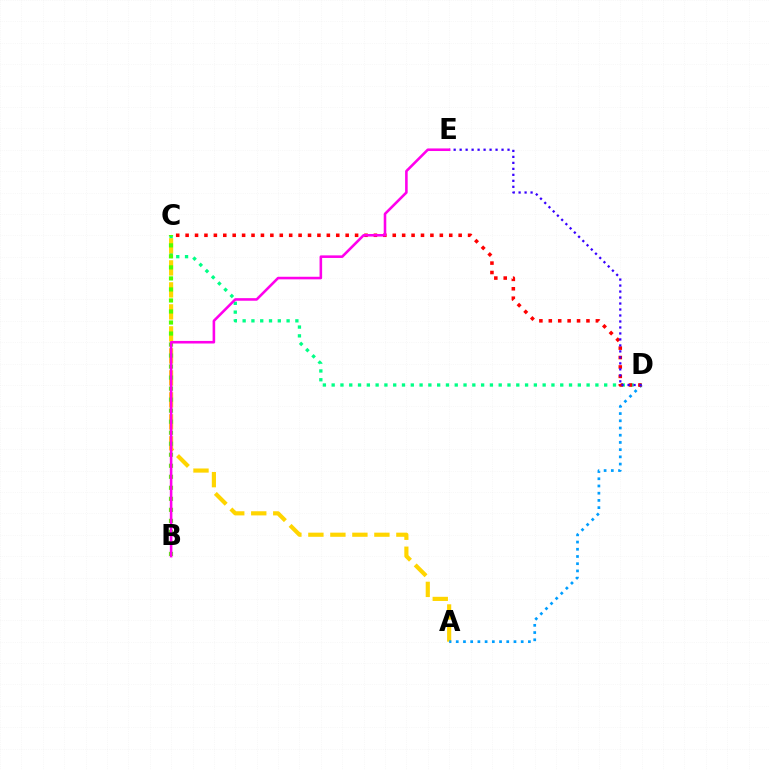{('C', 'D'): [{'color': '#00ff86', 'line_style': 'dotted', 'thickness': 2.39}, {'color': '#ff0000', 'line_style': 'dotted', 'thickness': 2.56}], ('A', 'C'): [{'color': '#ffd500', 'line_style': 'dashed', 'thickness': 2.99}], ('A', 'D'): [{'color': '#009eff', 'line_style': 'dotted', 'thickness': 1.96}], ('B', 'C'): [{'color': '#4fff00', 'line_style': 'dotted', 'thickness': 2.99}], ('D', 'E'): [{'color': '#3700ff', 'line_style': 'dotted', 'thickness': 1.63}], ('B', 'E'): [{'color': '#ff00ed', 'line_style': 'solid', 'thickness': 1.86}]}